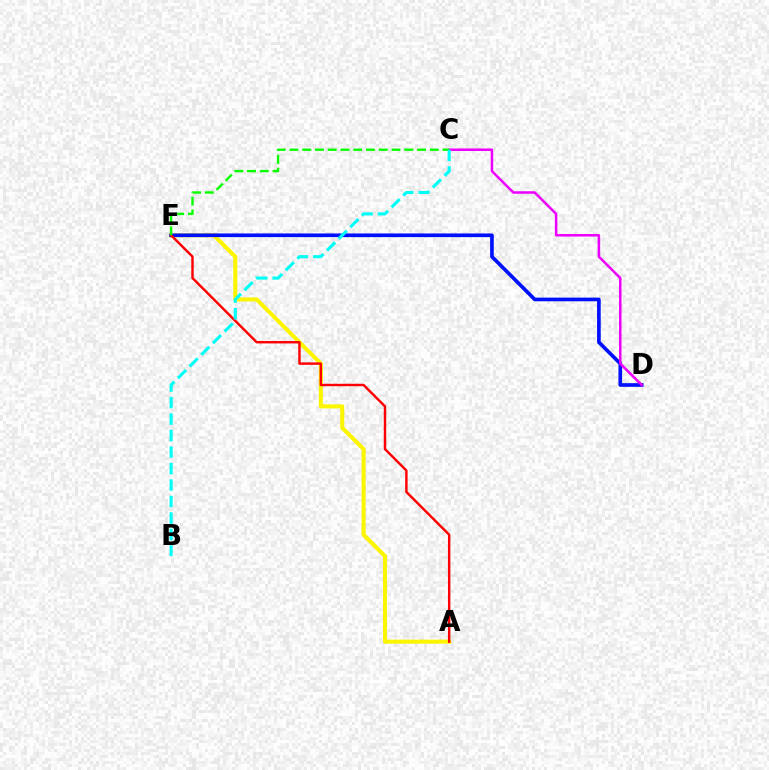{('A', 'E'): [{'color': '#fcf500', 'line_style': 'solid', 'thickness': 2.92}, {'color': '#ff0000', 'line_style': 'solid', 'thickness': 1.75}], ('D', 'E'): [{'color': '#0010ff', 'line_style': 'solid', 'thickness': 2.64}], ('C', 'D'): [{'color': '#ee00ff', 'line_style': 'solid', 'thickness': 1.81}], ('C', 'E'): [{'color': '#08ff00', 'line_style': 'dashed', 'thickness': 1.73}], ('B', 'C'): [{'color': '#00fff6', 'line_style': 'dashed', 'thickness': 2.24}]}